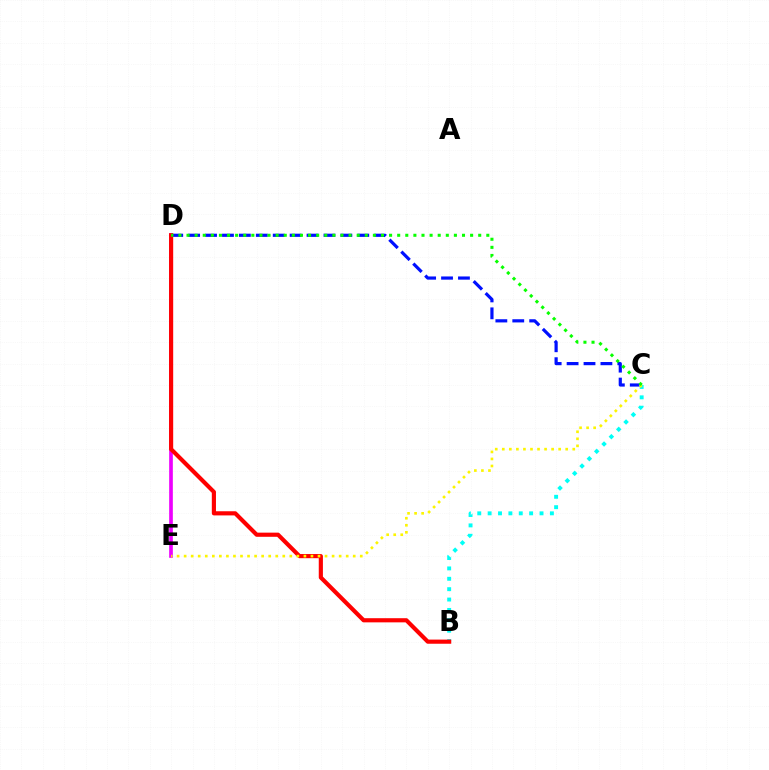{('D', 'E'): [{'color': '#ee00ff', 'line_style': 'solid', 'thickness': 2.64}], ('C', 'D'): [{'color': '#0010ff', 'line_style': 'dashed', 'thickness': 2.3}, {'color': '#08ff00', 'line_style': 'dotted', 'thickness': 2.2}], ('B', 'C'): [{'color': '#00fff6', 'line_style': 'dotted', 'thickness': 2.82}], ('B', 'D'): [{'color': '#ff0000', 'line_style': 'solid', 'thickness': 2.99}], ('C', 'E'): [{'color': '#fcf500', 'line_style': 'dotted', 'thickness': 1.91}]}